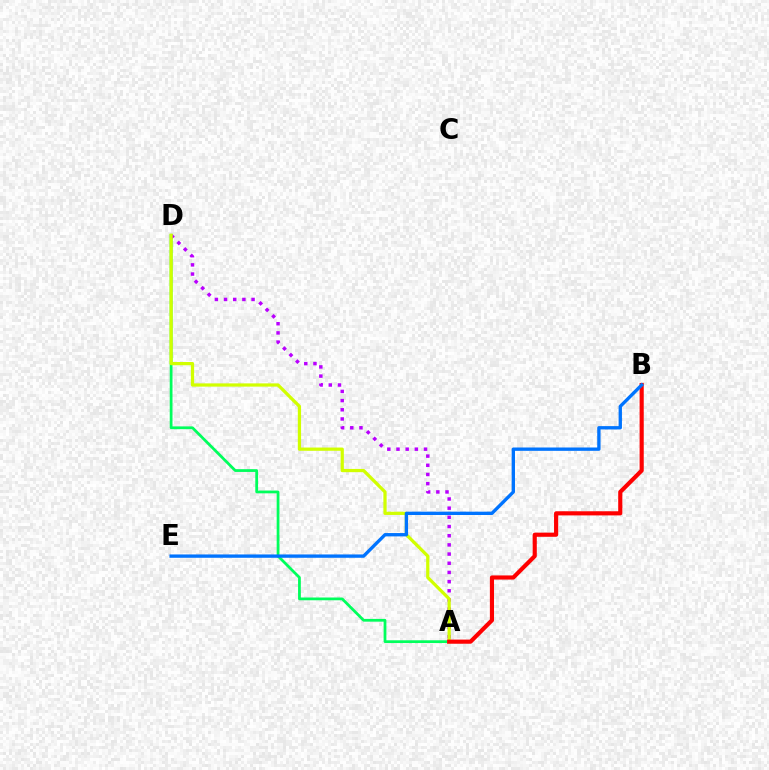{('A', 'D'): [{'color': '#00ff5c', 'line_style': 'solid', 'thickness': 1.99}, {'color': '#b900ff', 'line_style': 'dotted', 'thickness': 2.49}, {'color': '#d1ff00', 'line_style': 'solid', 'thickness': 2.33}], ('A', 'B'): [{'color': '#ff0000', 'line_style': 'solid', 'thickness': 2.98}], ('B', 'E'): [{'color': '#0074ff', 'line_style': 'solid', 'thickness': 2.4}]}